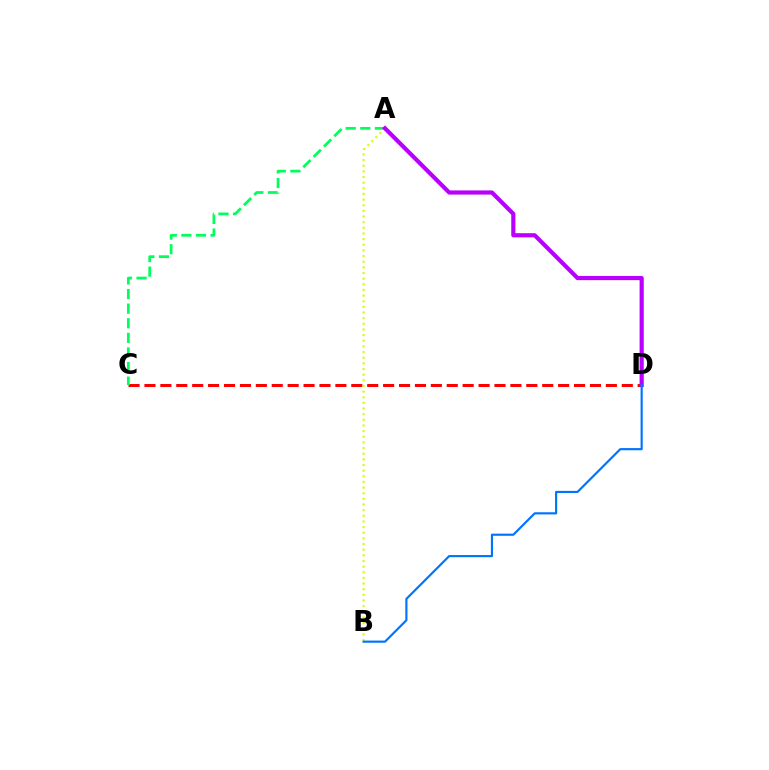{('C', 'D'): [{'color': '#ff0000', 'line_style': 'dashed', 'thickness': 2.16}], ('A', 'C'): [{'color': '#00ff5c', 'line_style': 'dashed', 'thickness': 1.98}], ('A', 'B'): [{'color': '#d1ff00', 'line_style': 'dotted', 'thickness': 1.53}], ('A', 'D'): [{'color': '#b900ff', 'line_style': 'solid', 'thickness': 3.0}], ('B', 'D'): [{'color': '#0074ff', 'line_style': 'solid', 'thickness': 1.55}]}